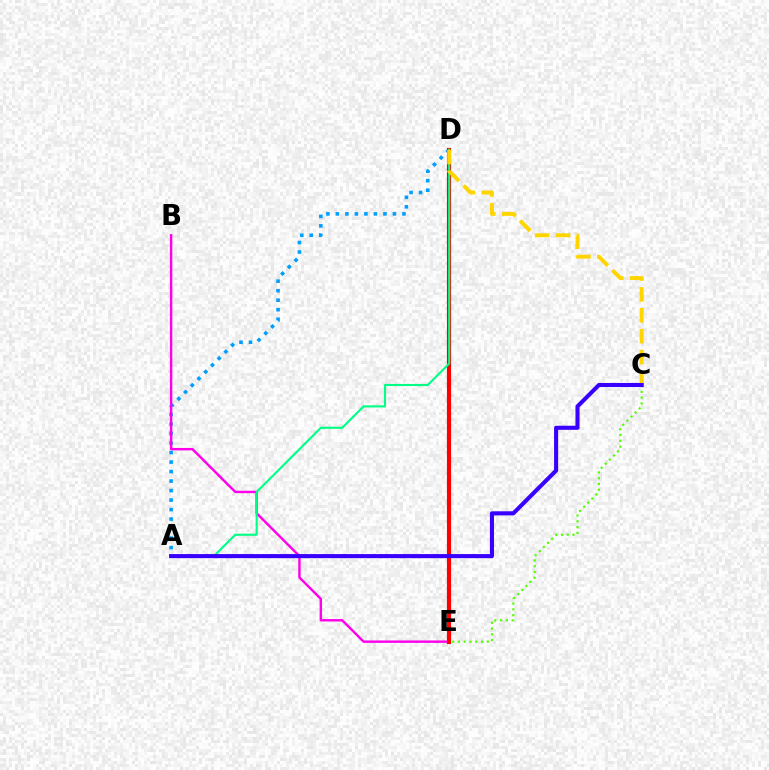{('C', 'E'): [{'color': '#4fff00', 'line_style': 'dotted', 'thickness': 1.57}], ('A', 'D'): [{'color': '#009eff', 'line_style': 'dotted', 'thickness': 2.58}, {'color': '#00ff86', 'line_style': 'solid', 'thickness': 1.53}], ('B', 'E'): [{'color': '#ff00ed', 'line_style': 'solid', 'thickness': 1.75}], ('D', 'E'): [{'color': '#ff0000', 'line_style': 'solid', 'thickness': 2.98}], ('C', 'D'): [{'color': '#ffd500', 'line_style': 'dashed', 'thickness': 2.84}], ('A', 'C'): [{'color': '#3700ff', 'line_style': 'solid', 'thickness': 2.94}]}